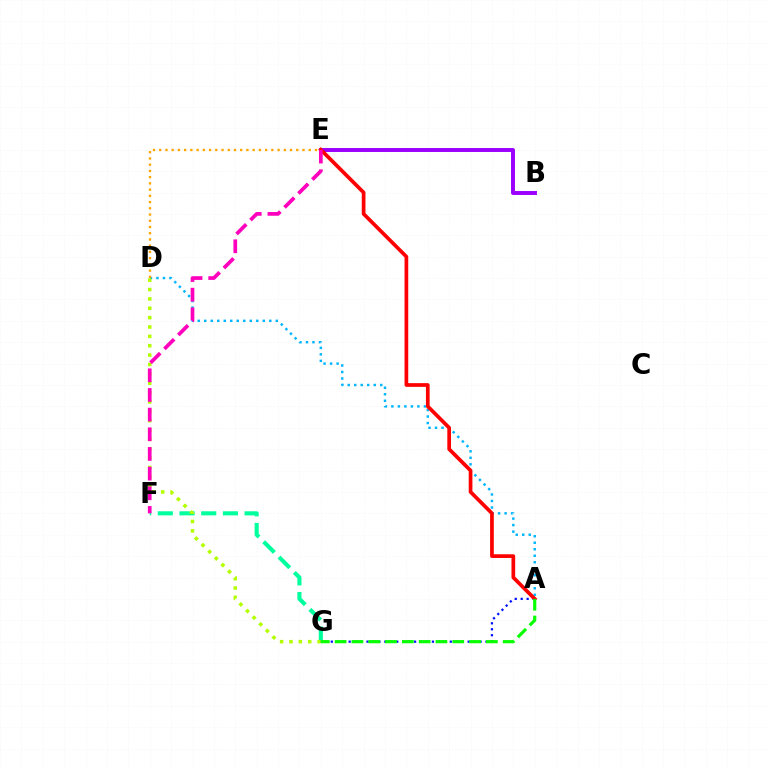{('B', 'E'): [{'color': '#9b00ff', 'line_style': 'solid', 'thickness': 2.84}], ('F', 'G'): [{'color': '#00ff9d', 'line_style': 'dashed', 'thickness': 2.95}], ('A', 'D'): [{'color': '#00b5ff', 'line_style': 'dotted', 'thickness': 1.77}], ('D', 'G'): [{'color': '#b3ff00', 'line_style': 'dotted', 'thickness': 2.54}], ('A', 'G'): [{'color': '#0010ff', 'line_style': 'dotted', 'thickness': 1.62}, {'color': '#08ff00', 'line_style': 'dashed', 'thickness': 2.28}], ('D', 'E'): [{'color': '#ffa500', 'line_style': 'dotted', 'thickness': 1.69}], ('A', 'E'): [{'color': '#ff0000', 'line_style': 'solid', 'thickness': 2.67}], ('E', 'F'): [{'color': '#ff00bd', 'line_style': 'dashed', 'thickness': 2.67}]}